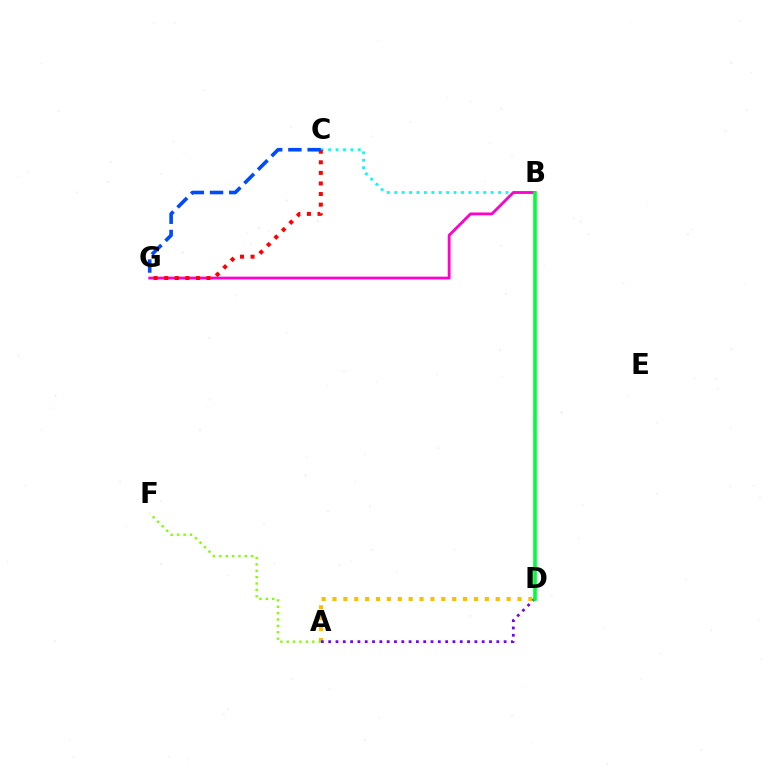{('B', 'C'): [{'color': '#00fff6', 'line_style': 'dotted', 'thickness': 2.01}], ('A', 'D'): [{'color': '#ffbd00', 'line_style': 'dotted', 'thickness': 2.96}, {'color': '#7200ff', 'line_style': 'dotted', 'thickness': 1.99}], ('A', 'F'): [{'color': '#84ff00', 'line_style': 'dotted', 'thickness': 1.73}], ('B', 'G'): [{'color': '#ff00cf', 'line_style': 'solid', 'thickness': 2.03}], ('C', 'G'): [{'color': '#ff0000', 'line_style': 'dotted', 'thickness': 2.88}, {'color': '#004bff', 'line_style': 'dashed', 'thickness': 2.61}], ('B', 'D'): [{'color': '#00ff39', 'line_style': 'solid', 'thickness': 2.6}]}